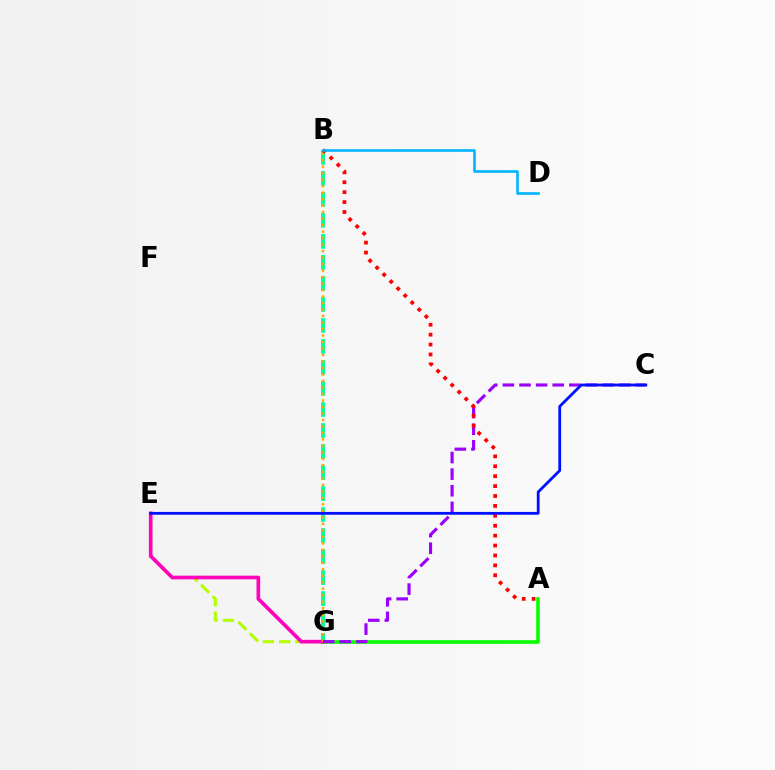{('B', 'G'): [{'color': '#00ff9d', 'line_style': 'dashed', 'thickness': 2.85}, {'color': '#ffa500', 'line_style': 'dotted', 'thickness': 1.76}], ('E', 'G'): [{'color': '#b3ff00', 'line_style': 'dashed', 'thickness': 2.21}, {'color': '#ff00bd', 'line_style': 'solid', 'thickness': 2.63}], ('A', 'G'): [{'color': '#08ff00', 'line_style': 'solid', 'thickness': 2.62}], ('C', 'G'): [{'color': '#9b00ff', 'line_style': 'dashed', 'thickness': 2.26}], ('A', 'B'): [{'color': '#ff0000', 'line_style': 'dotted', 'thickness': 2.69}], ('B', 'D'): [{'color': '#00b5ff', 'line_style': 'solid', 'thickness': 1.88}], ('C', 'E'): [{'color': '#0010ff', 'line_style': 'solid', 'thickness': 2.01}]}